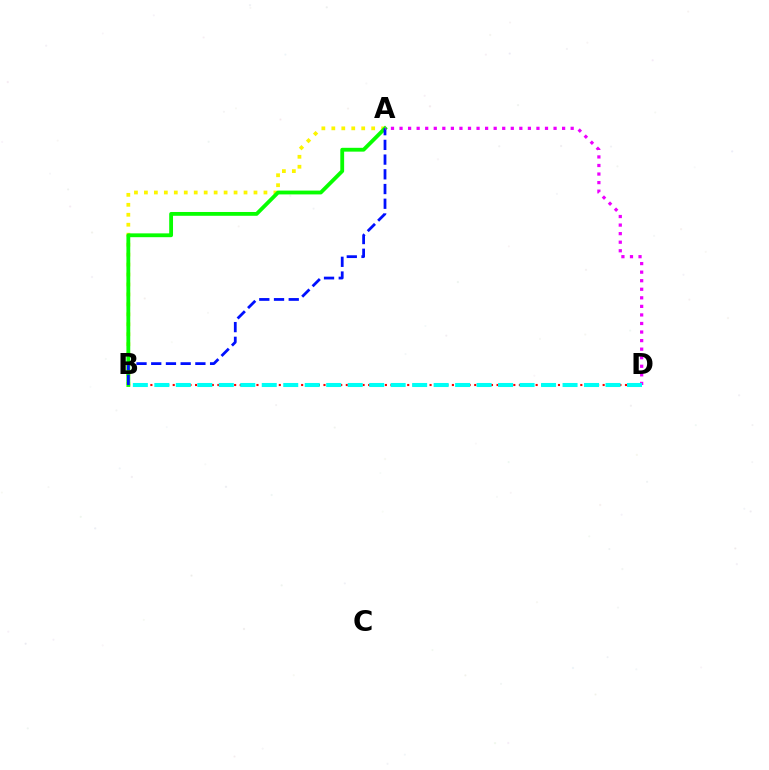{('B', 'D'): [{'color': '#ff0000', 'line_style': 'dotted', 'thickness': 1.52}, {'color': '#00fff6', 'line_style': 'dashed', 'thickness': 2.92}], ('A', 'B'): [{'color': '#fcf500', 'line_style': 'dotted', 'thickness': 2.71}, {'color': '#08ff00', 'line_style': 'solid', 'thickness': 2.75}, {'color': '#0010ff', 'line_style': 'dashed', 'thickness': 2.0}], ('A', 'D'): [{'color': '#ee00ff', 'line_style': 'dotted', 'thickness': 2.32}]}